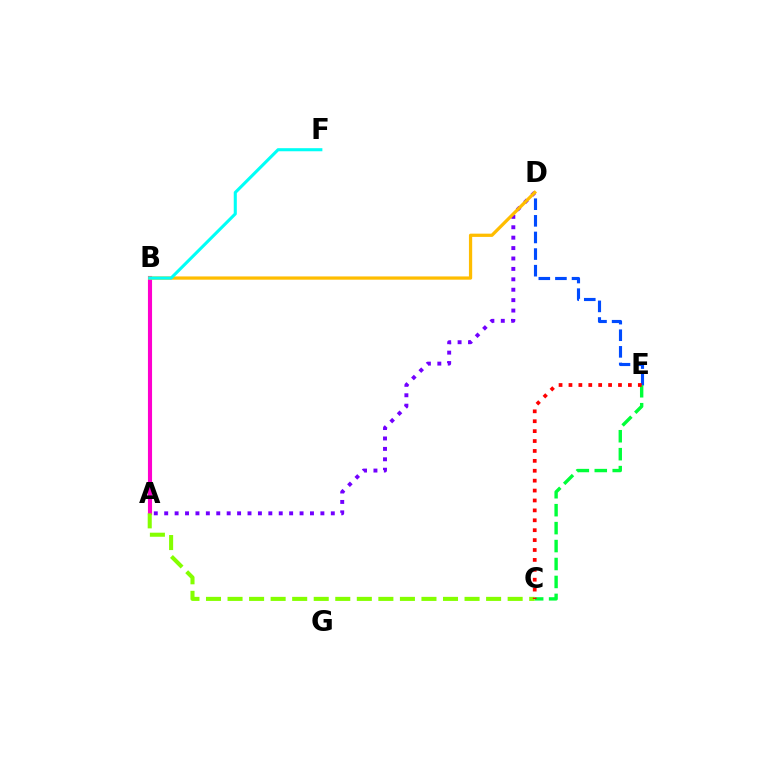{('D', 'E'): [{'color': '#004bff', 'line_style': 'dashed', 'thickness': 2.26}], ('C', 'E'): [{'color': '#00ff39', 'line_style': 'dashed', 'thickness': 2.44}, {'color': '#ff0000', 'line_style': 'dotted', 'thickness': 2.69}], ('A', 'B'): [{'color': '#ff00cf', 'line_style': 'solid', 'thickness': 2.96}], ('A', 'D'): [{'color': '#7200ff', 'line_style': 'dotted', 'thickness': 2.83}], ('A', 'C'): [{'color': '#84ff00', 'line_style': 'dashed', 'thickness': 2.93}], ('B', 'D'): [{'color': '#ffbd00', 'line_style': 'solid', 'thickness': 2.34}], ('B', 'F'): [{'color': '#00fff6', 'line_style': 'solid', 'thickness': 2.22}]}